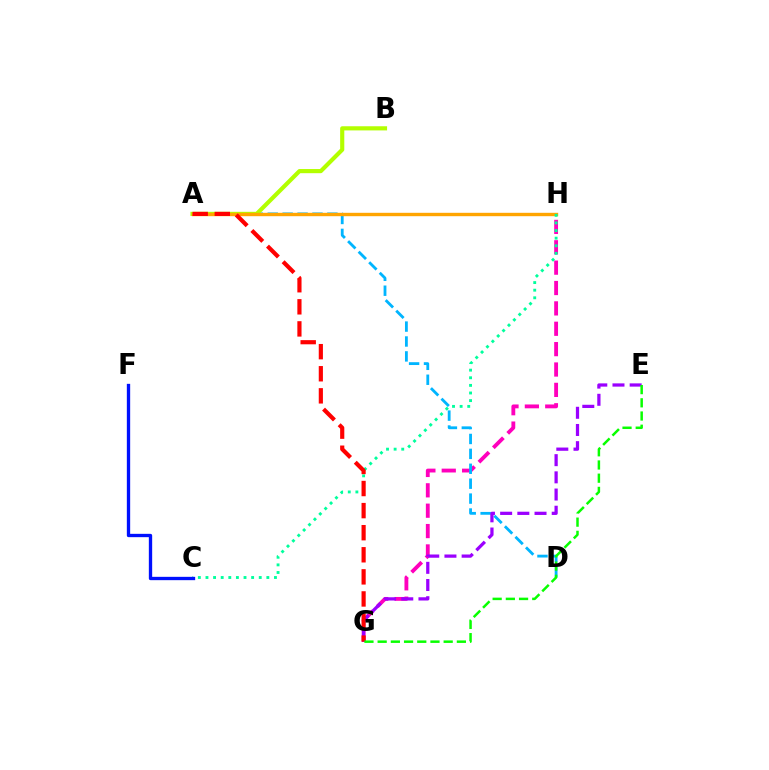{('G', 'H'): [{'color': '#ff00bd', 'line_style': 'dashed', 'thickness': 2.77}], ('A', 'D'): [{'color': '#00b5ff', 'line_style': 'dashed', 'thickness': 2.03}], ('E', 'G'): [{'color': '#9b00ff', 'line_style': 'dashed', 'thickness': 2.34}, {'color': '#08ff00', 'line_style': 'dashed', 'thickness': 1.79}], ('A', 'B'): [{'color': '#b3ff00', 'line_style': 'solid', 'thickness': 2.99}], ('A', 'H'): [{'color': '#ffa500', 'line_style': 'solid', 'thickness': 2.44}], ('C', 'H'): [{'color': '#00ff9d', 'line_style': 'dotted', 'thickness': 2.07}], ('A', 'G'): [{'color': '#ff0000', 'line_style': 'dashed', 'thickness': 3.0}], ('C', 'F'): [{'color': '#0010ff', 'line_style': 'solid', 'thickness': 2.4}]}